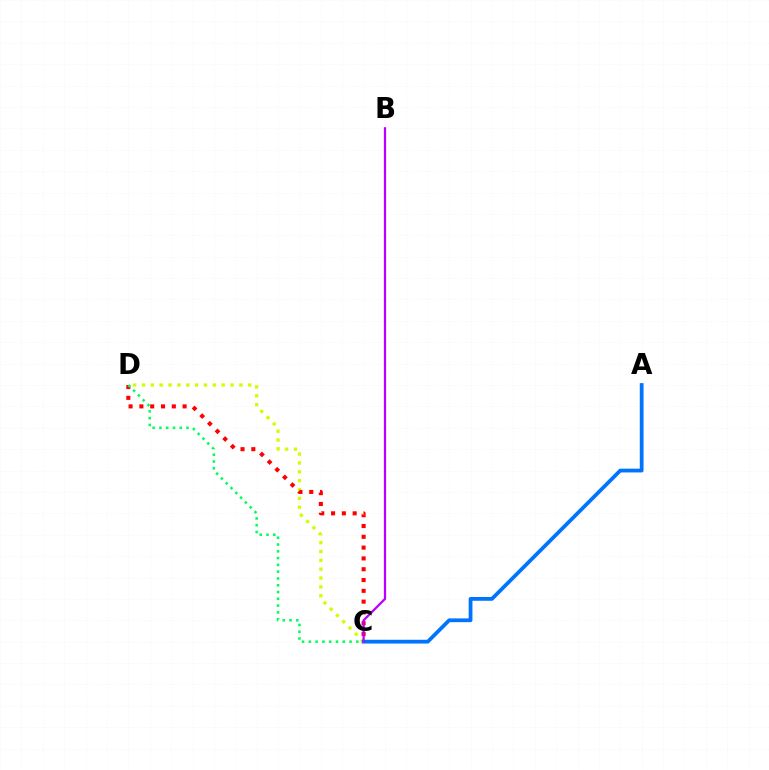{('C', 'D'): [{'color': '#d1ff00', 'line_style': 'dotted', 'thickness': 2.41}, {'color': '#ff0000', 'line_style': 'dotted', 'thickness': 2.94}, {'color': '#00ff5c', 'line_style': 'dotted', 'thickness': 1.84}], ('A', 'C'): [{'color': '#0074ff', 'line_style': 'solid', 'thickness': 2.71}], ('B', 'C'): [{'color': '#b900ff', 'line_style': 'solid', 'thickness': 1.62}]}